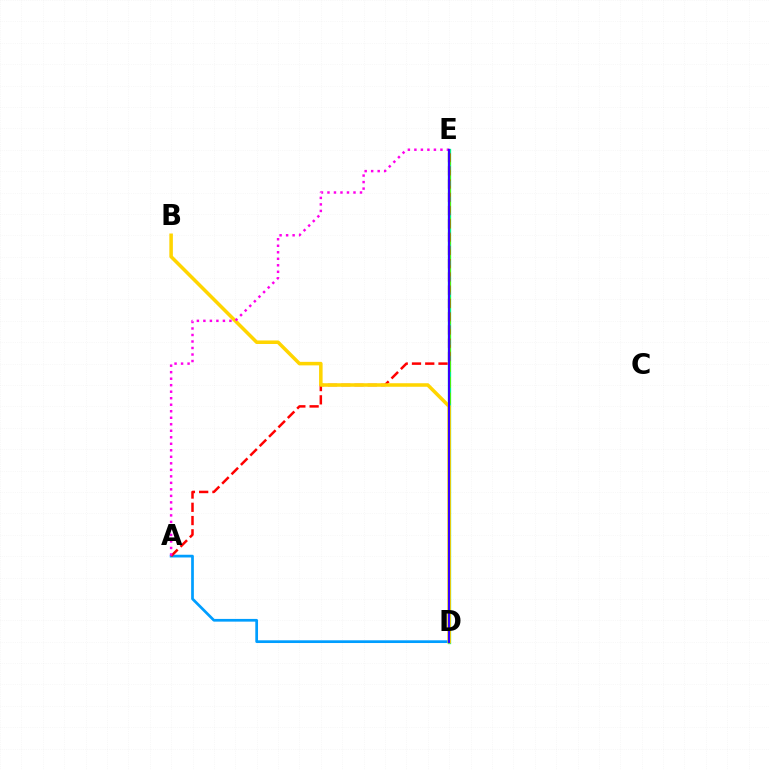{('D', 'E'): [{'color': '#00ff86', 'line_style': 'solid', 'thickness': 2.38}, {'color': '#4fff00', 'line_style': 'dashed', 'thickness': 2.16}, {'color': '#3700ff', 'line_style': 'solid', 'thickness': 1.53}], ('A', 'D'): [{'color': '#009eff', 'line_style': 'solid', 'thickness': 1.96}], ('A', 'E'): [{'color': '#ff0000', 'line_style': 'dashed', 'thickness': 1.8}, {'color': '#ff00ed', 'line_style': 'dotted', 'thickness': 1.77}], ('B', 'D'): [{'color': '#ffd500', 'line_style': 'solid', 'thickness': 2.54}]}